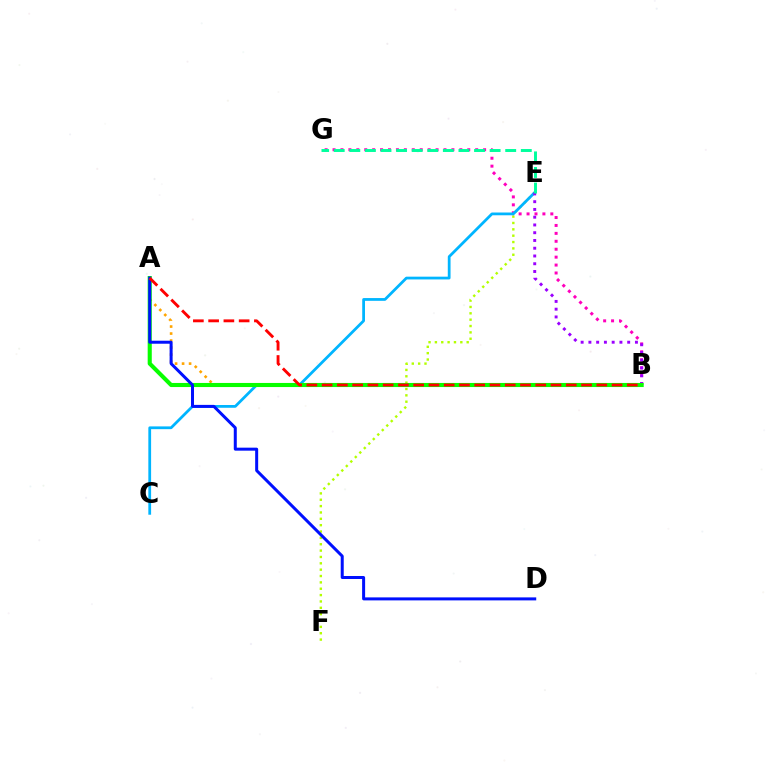{('E', 'F'): [{'color': '#b3ff00', 'line_style': 'dotted', 'thickness': 1.73}], ('B', 'G'): [{'color': '#ff00bd', 'line_style': 'dotted', 'thickness': 2.15}], ('C', 'E'): [{'color': '#00b5ff', 'line_style': 'solid', 'thickness': 1.99}], ('B', 'E'): [{'color': '#9b00ff', 'line_style': 'dotted', 'thickness': 2.11}], ('A', 'B'): [{'color': '#ffa500', 'line_style': 'dotted', 'thickness': 1.9}, {'color': '#08ff00', 'line_style': 'solid', 'thickness': 2.95}, {'color': '#ff0000', 'line_style': 'dashed', 'thickness': 2.07}], ('E', 'G'): [{'color': '#00ff9d', 'line_style': 'dashed', 'thickness': 2.12}], ('A', 'D'): [{'color': '#0010ff', 'line_style': 'solid', 'thickness': 2.16}]}